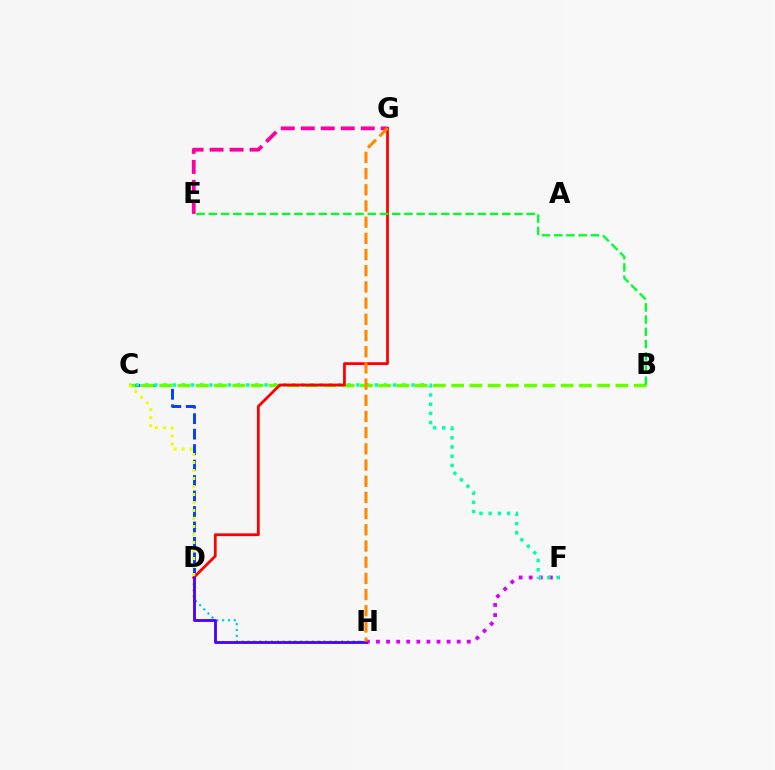{('C', 'D'): [{'color': '#003fff', 'line_style': 'dashed', 'thickness': 2.1}, {'color': '#eeff00', 'line_style': 'dotted', 'thickness': 2.17}], ('F', 'H'): [{'color': '#d600ff', 'line_style': 'dotted', 'thickness': 2.74}], ('C', 'F'): [{'color': '#00ffaf', 'line_style': 'dotted', 'thickness': 2.5}], ('B', 'C'): [{'color': '#66ff00', 'line_style': 'dashed', 'thickness': 2.48}], ('D', 'G'): [{'color': '#ff0000', 'line_style': 'solid', 'thickness': 1.99}], ('D', 'H'): [{'color': '#00c7ff', 'line_style': 'dotted', 'thickness': 1.59}, {'color': '#4f00ff', 'line_style': 'solid', 'thickness': 2.05}], ('E', 'G'): [{'color': '#ff00a0', 'line_style': 'dashed', 'thickness': 2.72}], ('B', 'E'): [{'color': '#00ff27', 'line_style': 'dashed', 'thickness': 1.66}], ('G', 'H'): [{'color': '#ff8800', 'line_style': 'dashed', 'thickness': 2.2}]}